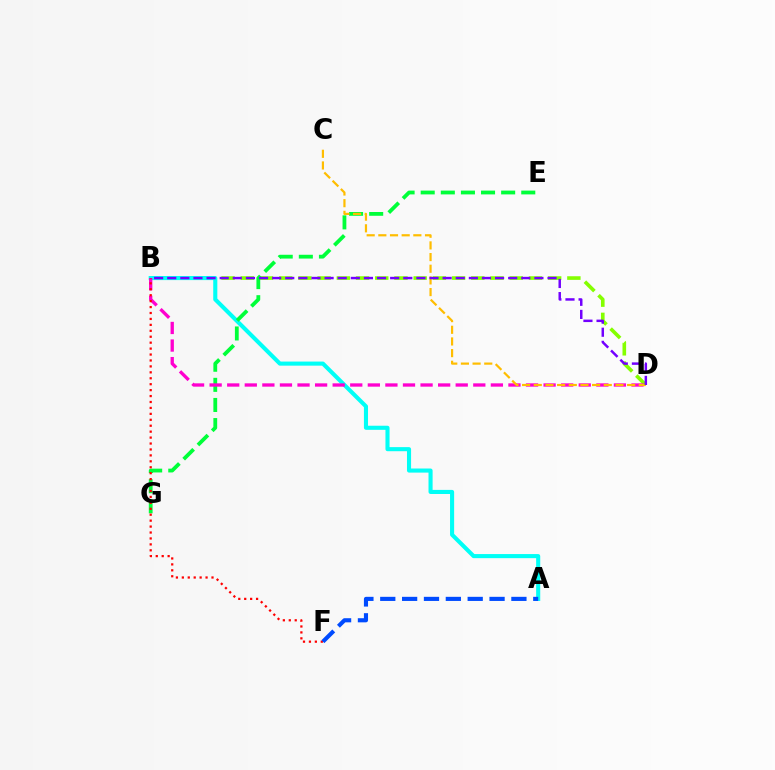{('B', 'D'): [{'color': '#84ff00', 'line_style': 'dashed', 'thickness': 2.61}, {'color': '#ff00cf', 'line_style': 'dashed', 'thickness': 2.39}, {'color': '#7200ff', 'line_style': 'dashed', 'thickness': 1.78}], ('A', 'B'): [{'color': '#00fff6', 'line_style': 'solid', 'thickness': 2.94}], ('E', 'G'): [{'color': '#00ff39', 'line_style': 'dashed', 'thickness': 2.73}], ('C', 'D'): [{'color': '#ffbd00', 'line_style': 'dashed', 'thickness': 1.59}], ('B', 'F'): [{'color': '#ff0000', 'line_style': 'dotted', 'thickness': 1.61}], ('A', 'F'): [{'color': '#004bff', 'line_style': 'dashed', 'thickness': 2.97}]}